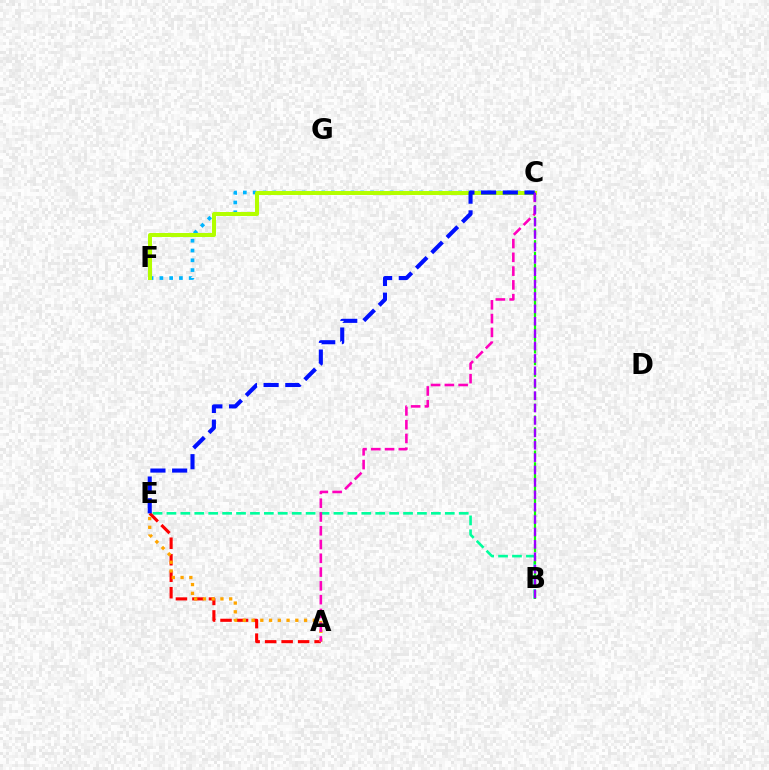{('B', 'E'): [{'color': '#00ff9d', 'line_style': 'dashed', 'thickness': 1.89}], ('A', 'E'): [{'color': '#ff0000', 'line_style': 'dashed', 'thickness': 2.24}, {'color': '#ffa500', 'line_style': 'dotted', 'thickness': 2.38}], ('B', 'C'): [{'color': '#08ff00', 'line_style': 'dashed', 'thickness': 1.59}, {'color': '#9b00ff', 'line_style': 'dashed', 'thickness': 1.68}], ('C', 'F'): [{'color': '#00b5ff', 'line_style': 'dotted', 'thickness': 2.66}, {'color': '#b3ff00', 'line_style': 'solid', 'thickness': 2.89}], ('A', 'C'): [{'color': '#ff00bd', 'line_style': 'dashed', 'thickness': 1.87}], ('C', 'E'): [{'color': '#0010ff', 'line_style': 'dashed', 'thickness': 2.95}]}